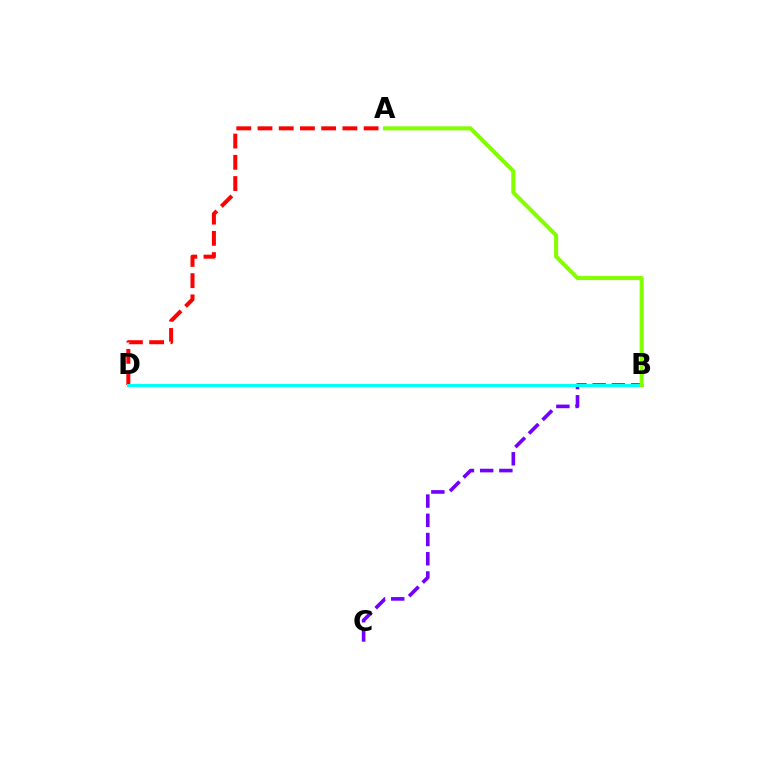{('A', 'D'): [{'color': '#ff0000', 'line_style': 'dashed', 'thickness': 2.88}], ('B', 'C'): [{'color': '#7200ff', 'line_style': 'dashed', 'thickness': 2.61}], ('B', 'D'): [{'color': '#00fff6', 'line_style': 'solid', 'thickness': 2.2}], ('A', 'B'): [{'color': '#84ff00', 'line_style': 'solid', 'thickness': 2.91}]}